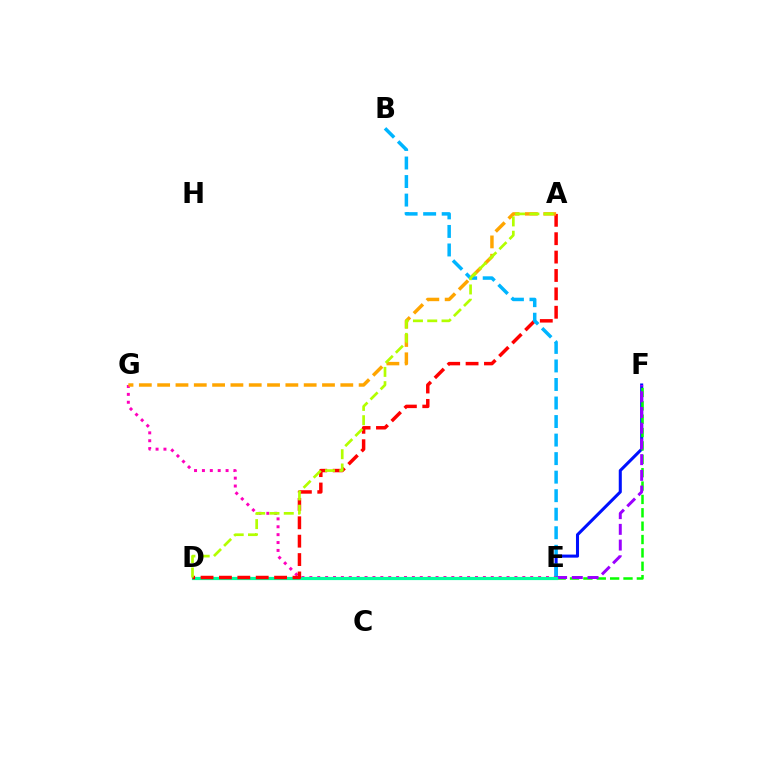{('E', 'F'): [{'color': '#0010ff', 'line_style': 'solid', 'thickness': 2.2}, {'color': '#08ff00', 'line_style': 'dashed', 'thickness': 1.82}, {'color': '#9b00ff', 'line_style': 'dashed', 'thickness': 2.13}], ('E', 'G'): [{'color': '#ff00bd', 'line_style': 'dotted', 'thickness': 2.14}], ('D', 'E'): [{'color': '#00ff9d', 'line_style': 'solid', 'thickness': 2.3}], ('A', 'D'): [{'color': '#ff0000', 'line_style': 'dashed', 'thickness': 2.5}, {'color': '#b3ff00', 'line_style': 'dashed', 'thickness': 1.94}], ('A', 'G'): [{'color': '#ffa500', 'line_style': 'dashed', 'thickness': 2.49}], ('B', 'E'): [{'color': '#00b5ff', 'line_style': 'dashed', 'thickness': 2.52}]}